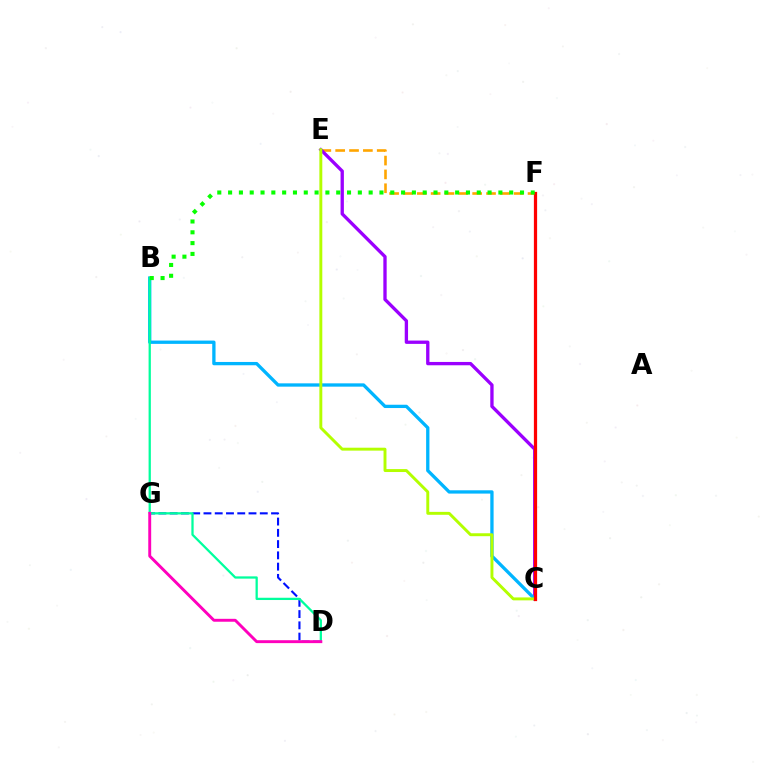{('E', 'F'): [{'color': '#ffa500', 'line_style': 'dashed', 'thickness': 1.88}], ('D', 'G'): [{'color': '#0010ff', 'line_style': 'dashed', 'thickness': 1.53}, {'color': '#ff00bd', 'line_style': 'solid', 'thickness': 2.1}], ('C', 'E'): [{'color': '#9b00ff', 'line_style': 'solid', 'thickness': 2.39}, {'color': '#b3ff00', 'line_style': 'solid', 'thickness': 2.11}], ('B', 'C'): [{'color': '#00b5ff', 'line_style': 'solid', 'thickness': 2.38}], ('B', 'D'): [{'color': '#00ff9d', 'line_style': 'solid', 'thickness': 1.64}], ('C', 'F'): [{'color': '#ff0000', 'line_style': 'solid', 'thickness': 2.33}], ('B', 'F'): [{'color': '#08ff00', 'line_style': 'dotted', 'thickness': 2.94}]}